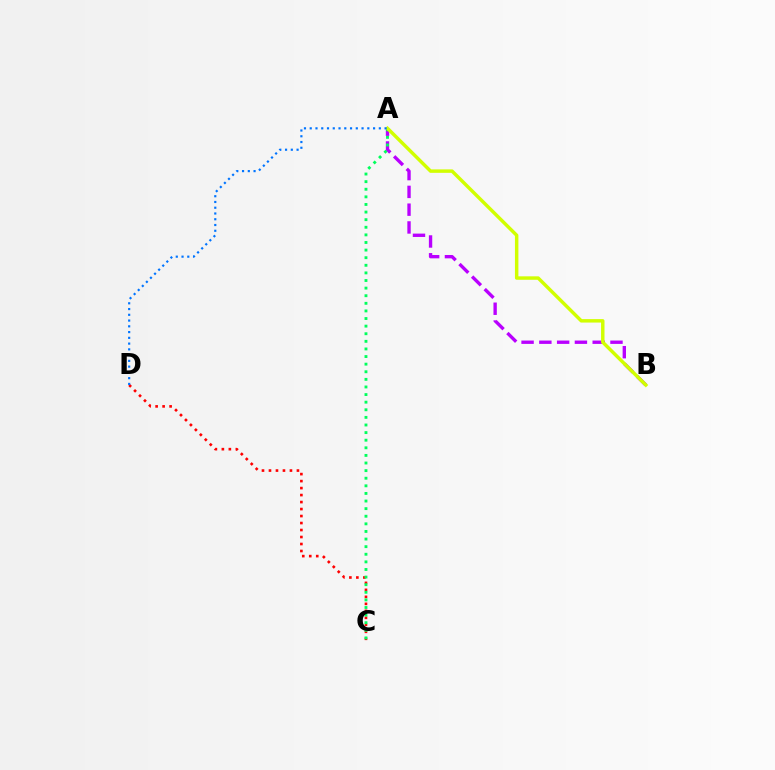{('A', 'B'): [{'color': '#b900ff', 'line_style': 'dashed', 'thickness': 2.42}, {'color': '#d1ff00', 'line_style': 'solid', 'thickness': 2.48}], ('C', 'D'): [{'color': '#ff0000', 'line_style': 'dotted', 'thickness': 1.9}], ('A', 'C'): [{'color': '#00ff5c', 'line_style': 'dotted', 'thickness': 2.07}], ('A', 'D'): [{'color': '#0074ff', 'line_style': 'dotted', 'thickness': 1.56}]}